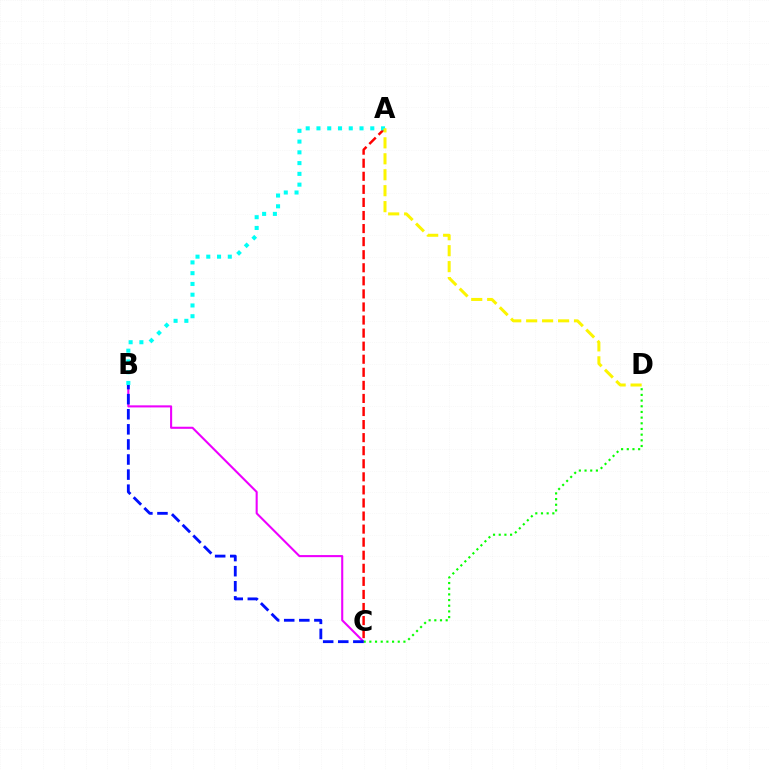{('B', 'C'): [{'color': '#ee00ff', 'line_style': 'solid', 'thickness': 1.5}, {'color': '#0010ff', 'line_style': 'dashed', 'thickness': 2.05}], ('A', 'C'): [{'color': '#ff0000', 'line_style': 'dashed', 'thickness': 1.78}], ('C', 'D'): [{'color': '#08ff00', 'line_style': 'dotted', 'thickness': 1.54}], ('A', 'B'): [{'color': '#00fff6', 'line_style': 'dotted', 'thickness': 2.92}], ('A', 'D'): [{'color': '#fcf500', 'line_style': 'dashed', 'thickness': 2.17}]}